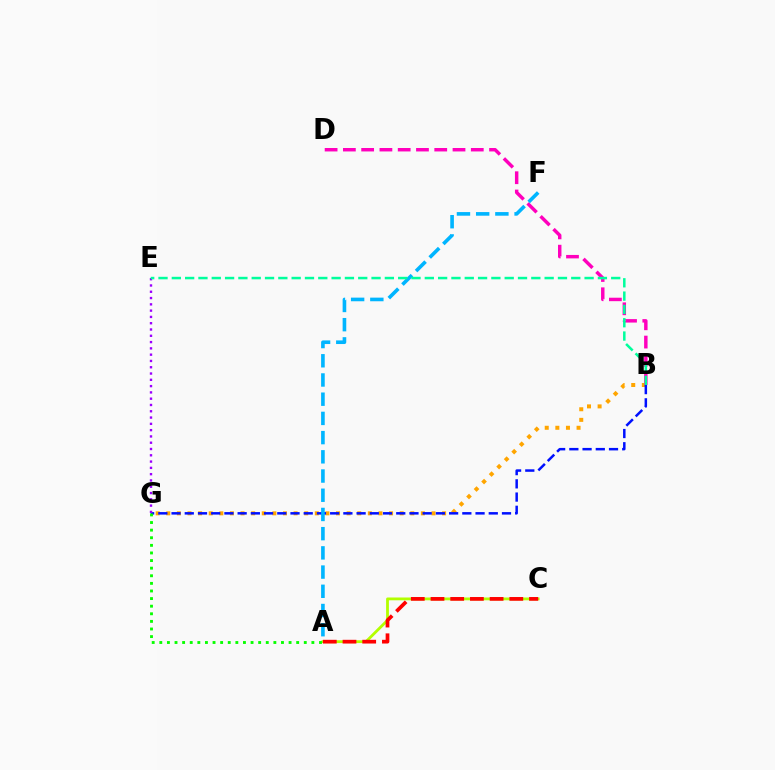{('B', 'G'): [{'color': '#ffa500', 'line_style': 'dotted', 'thickness': 2.88}, {'color': '#0010ff', 'line_style': 'dashed', 'thickness': 1.8}], ('A', 'C'): [{'color': '#b3ff00', 'line_style': 'solid', 'thickness': 2.02}, {'color': '#ff0000', 'line_style': 'dashed', 'thickness': 2.68}], ('E', 'G'): [{'color': '#9b00ff', 'line_style': 'dotted', 'thickness': 1.71}], ('B', 'D'): [{'color': '#ff00bd', 'line_style': 'dashed', 'thickness': 2.48}], ('A', 'F'): [{'color': '#00b5ff', 'line_style': 'dashed', 'thickness': 2.61}], ('B', 'E'): [{'color': '#00ff9d', 'line_style': 'dashed', 'thickness': 1.81}], ('A', 'G'): [{'color': '#08ff00', 'line_style': 'dotted', 'thickness': 2.07}]}